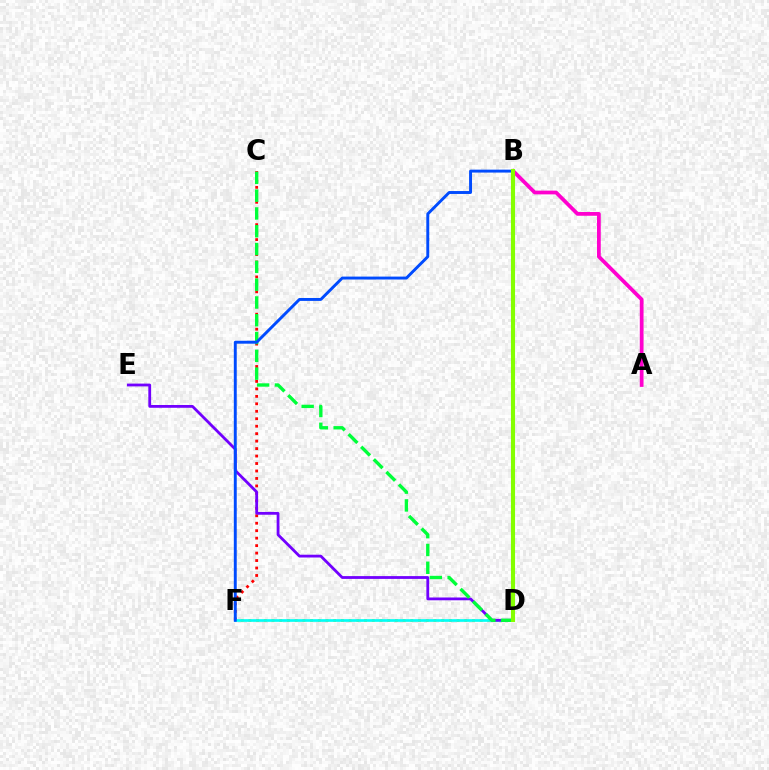{('A', 'B'): [{'color': '#ff00cf', 'line_style': 'solid', 'thickness': 2.7}], ('D', 'F'): [{'color': '#ffbd00', 'line_style': 'dotted', 'thickness': 2.09}, {'color': '#00fff6', 'line_style': 'solid', 'thickness': 1.92}], ('C', 'F'): [{'color': '#ff0000', 'line_style': 'dotted', 'thickness': 2.03}], ('D', 'E'): [{'color': '#7200ff', 'line_style': 'solid', 'thickness': 2.01}], ('C', 'D'): [{'color': '#00ff39', 'line_style': 'dashed', 'thickness': 2.42}], ('B', 'F'): [{'color': '#004bff', 'line_style': 'solid', 'thickness': 2.1}], ('B', 'D'): [{'color': '#84ff00', 'line_style': 'solid', 'thickness': 2.95}]}